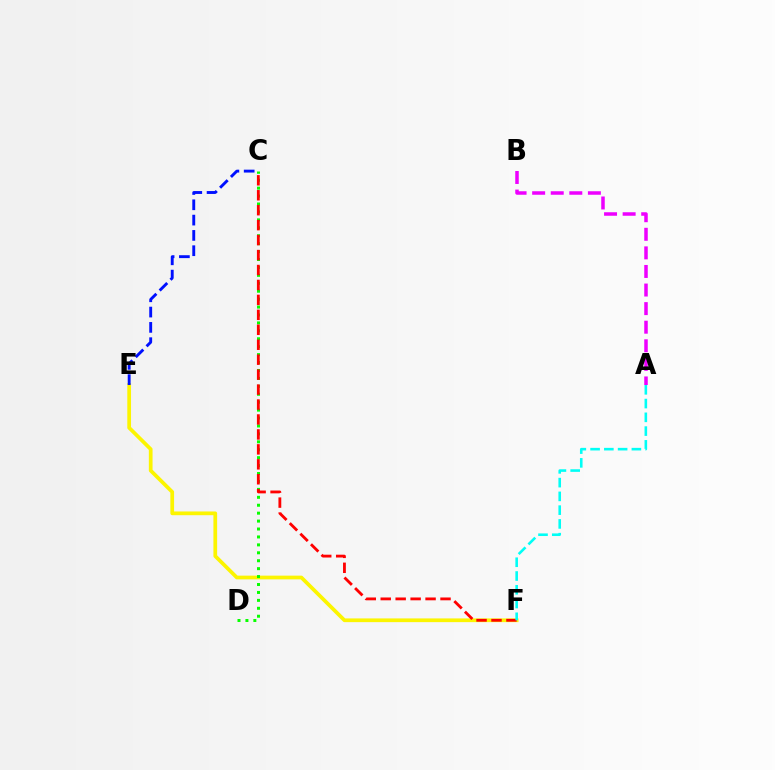{('E', 'F'): [{'color': '#fcf500', 'line_style': 'solid', 'thickness': 2.68}], ('C', 'D'): [{'color': '#08ff00', 'line_style': 'dotted', 'thickness': 2.15}], ('A', 'B'): [{'color': '#ee00ff', 'line_style': 'dashed', 'thickness': 2.52}], ('C', 'F'): [{'color': '#ff0000', 'line_style': 'dashed', 'thickness': 2.03}], ('C', 'E'): [{'color': '#0010ff', 'line_style': 'dashed', 'thickness': 2.08}], ('A', 'F'): [{'color': '#00fff6', 'line_style': 'dashed', 'thickness': 1.87}]}